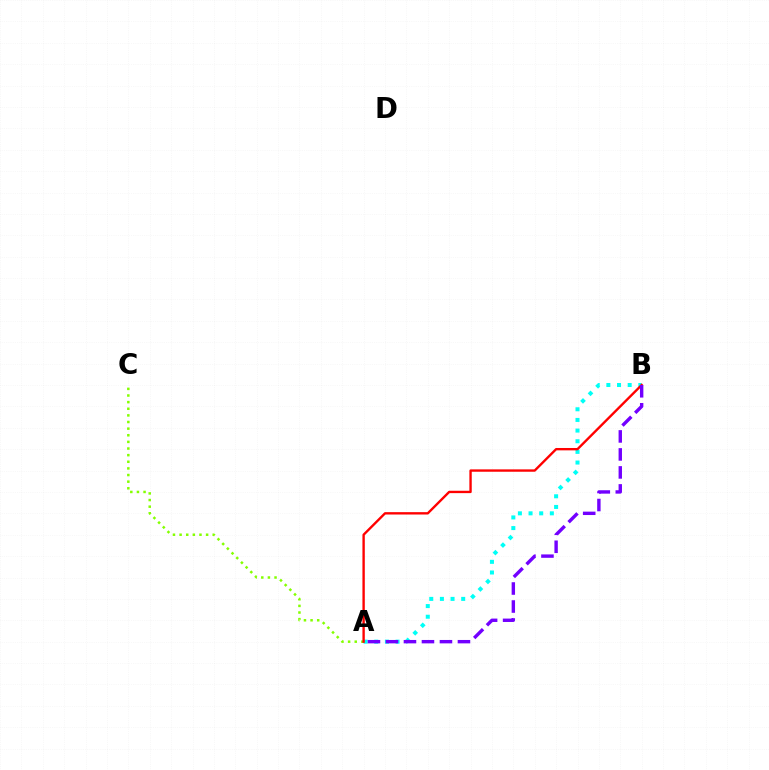{('A', 'B'): [{'color': '#00fff6', 'line_style': 'dotted', 'thickness': 2.89}, {'color': '#ff0000', 'line_style': 'solid', 'thickness': 1.71}, {'color': '#7200ff', 'line_style': 'dashed', 'thickness': 2.45}], ('A', 'C'): [{'color': '#84ff00', 'line_style': 'dotted', 'thickness': 1.8}]}